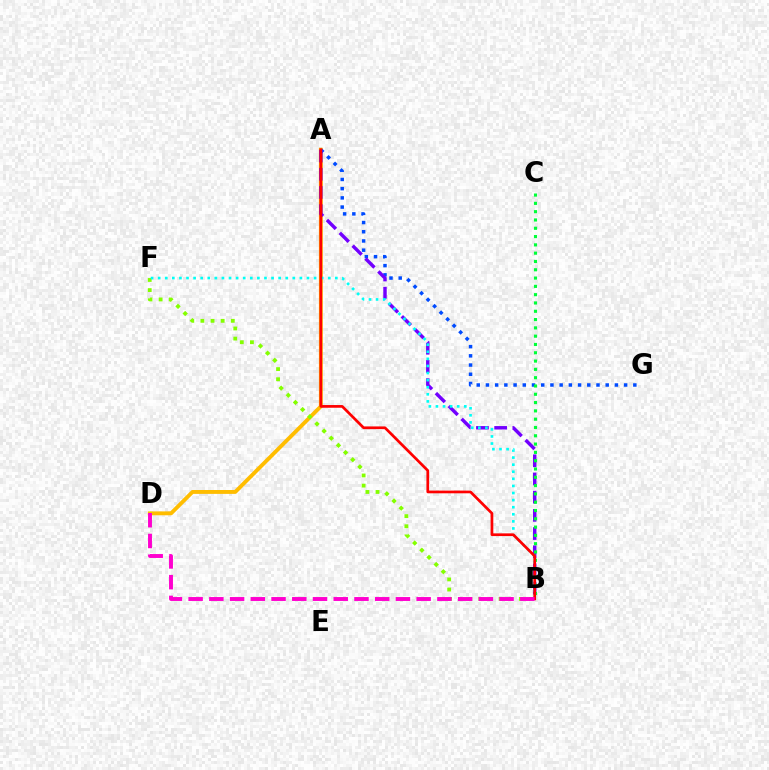{('A', 'D'): [{'color': '#ffbd00', 'line_style': 'solid', 'thickness': 2.8}], ('A', 'G'): [{'color': '#004bff', 'line_style': 'dotted', 'thickness': 2.5}], ('B', 'F'): [{'color': '#84ff00', 'line_style': 'dotted', 'thickness': 2.75}, {'color': '#00fff6', 'line_style': 'dotted', 'thickness': 1.93}], ('A', 'B'): [{'color': '#7200ff', 'line_style': 'dashed', 'thickness': 2.47}, {'color': '#ff0000', 'line_style': 'solid', 'thickness': 1.95}], ('B', 'C'): [{'color': '#00ff39', 'line_style': 'dotted', 'thickness': 2.26}], ('B', 'D'): [{'color': '#ff00cf', 'line_style': 'dashed', 'thickness': 2.82}]}